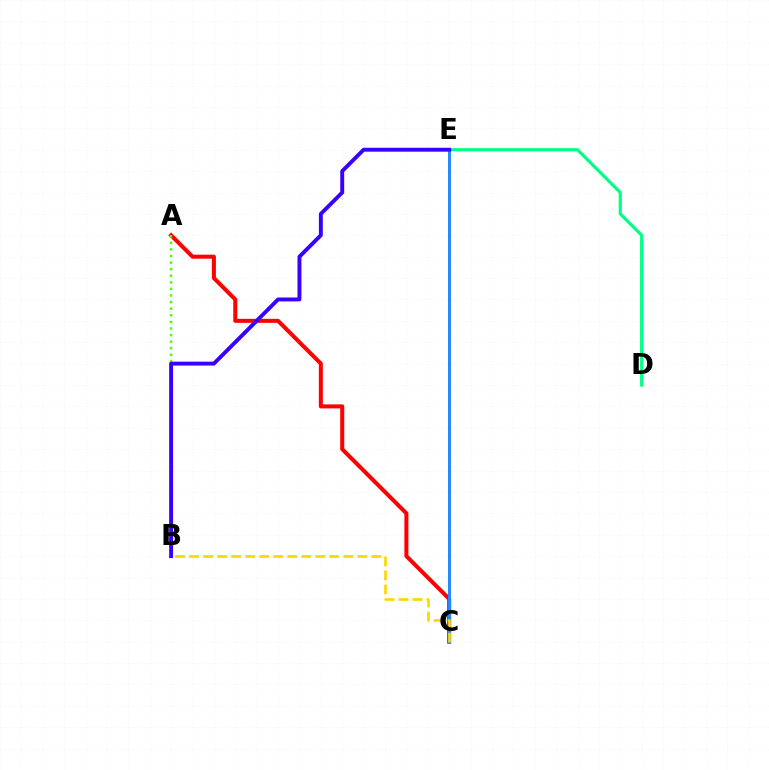{('A', 'C'): [{'color': '#ff0000', 'line_style': 'solid', 'thickness': 2.9}], ('A', 'B'): [{'color': '#4fff00', 'line_style': 'dotted', 'thickness': 1.79}], ('C', 'E'): [{'color': '#ff00ed', 'line_style': 'solid', 'thickness': 1.99}, {'color': '#009eff', 'line_style': 'solid', 'thickness': 1.92}], ('B', 'C'): [{'color': '#ffd500', 'line_style': 'dashed', 'thickness': 1.9}], ('D', 'E'): [{'color': '#00ff86', 'line_style': 'solid', 'thickness': 2.29}], ('B', 'E'): [{'color': '#3700ff', 'line_style': 'solid', 'thickness': 2.81}]}